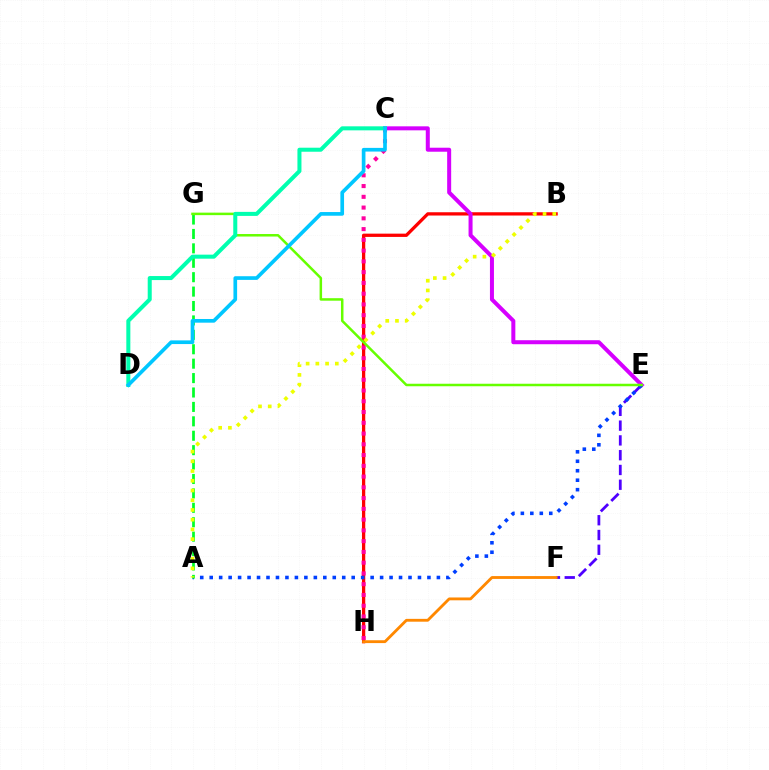{('B', 'H'): [{'color': '#ff0000', 'line_style': 'solid', 'thickness': 2.36}], ('E', 'F'): [{'color': '#4f00ff', 'line_style': 'dashed', 'thickness': 2.01}], ('C', 'E'): [{'color': '#d600ff', 'line_style': 'solid', 'thickness': 2.88}], ('C', 'H'): [{'color': '#ff00a0', 'line_style': 'dotted', 'thickness': 2.92}], ('A', 'E'): [{'color': '#003fff', 'line_style': 'dotted', 'thickness': 2.57}], ('A', 'G'): [{'color': '#00ff27', 'line_style': 'dashed', 'thickness': 1.96}], ('F', 'H'): [{'color': '#ff8800', 'line_style': 'solid', 'thickness': 2.04}], ('E', 'G'): [{'color': '#66ff00', 'line_style': 'solid', 'thickness': 1.8}], ('C', 'D'): [{'color': '#00ffaf', 'line_style': 'solid', 'thickness': 2.9}, {'color': '#00c7ff', 'line_style': 'solid', 'thickness': 2.65}], ('A', 'B'): [{'color': '#eeff00', 'line_style': 'dotted', 'thickness': 2.64}]}